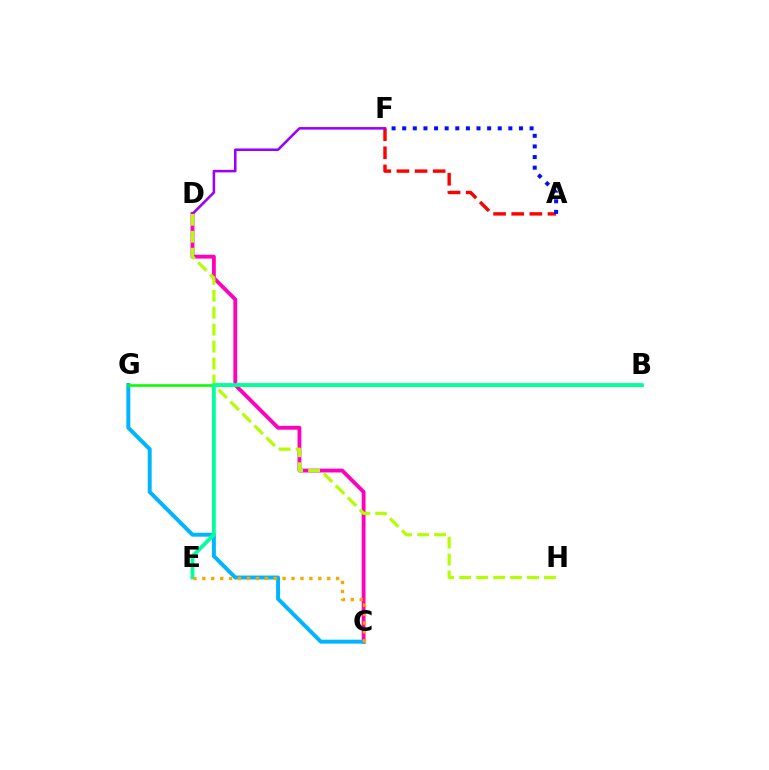{('C', 'D'): [{'color': '#ff00bd', 'line_style': 'solid', 'thickness': 2.76}], ('A', 'F'): [{'color': '#ff0000', 'line_style': 'dashed', 'thickness': 2.46}, {'color': '#0010ff', 'line_style': 'dotted', 'thickness': 2.88}], ('D', 'F'): [{'color': '#9b00ff', 'line_style': 'solid', 'thickness': 1.83}], ('C', 'G'): [{'color': '#00b5ff', 'line_style': 'solid', 'thickness': 2.84}], ('B', 'G'): [{'color': '#08ff00', 'line_style': 'solid', 'thickness': 1.9}], ('D', 'H'): [{'color': '#b3ff00', 'line_style': 'dashed', 'thickness': 2.3}], ('B', 'E'): [{'color': '#00ff9d', 'line_style': 'solid', 'thickness': 2.73}], ('C', 'E'): [{'color': '#ffa500', 'line_style': 'dotted', 'thickness': 2.42}]}